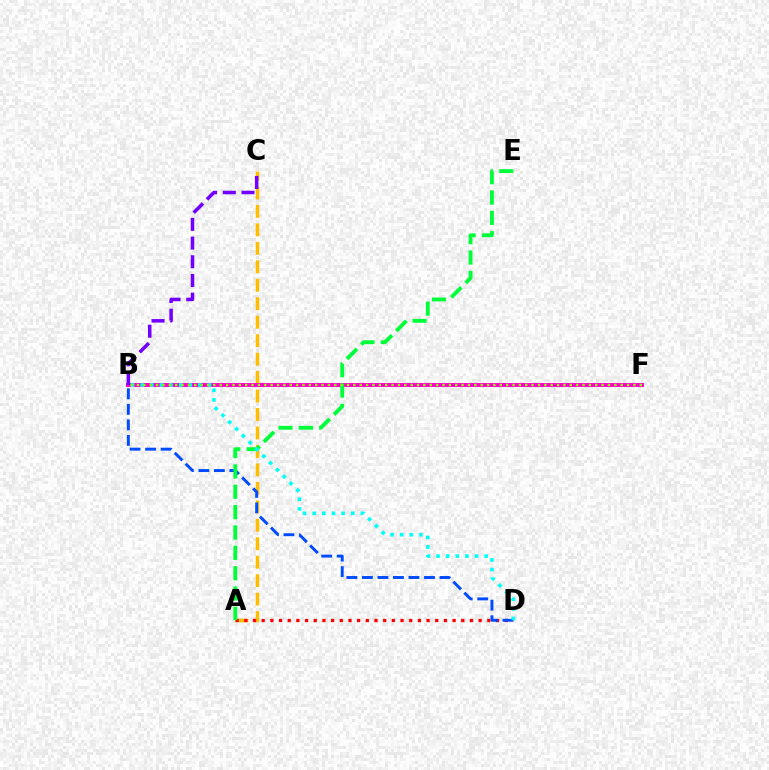{('A', 'C'): [{'color': '#ffbd00', 'line_style': 'dashed', 'thickness': 2.51}], ('A', 'D'): [{'color': '#ff0000', 'line_style': 'dotted', 'thickness': 2.36}], ('B', 'D'): [{'color': '#004bff', 'line_style': 'dashed', 'thickness': 2.11}, {'color': '#00fff6', 'line_style': 'dotted', 'thickness': 2.62}], ('B', 'F'): [{'color': '#ff00cf', 'line_style': 'solid', 'thickness': 2.84}, {'color': '#84ff00', 'line_style': 'dotted', 'thickness': 1.73}], ('A', 'E'): [{'color': '#00ff39', 'line_style': 'dashed', 'thickness': 2.76}], ('B', 'C'): [{'color': '#7200ff', 'line_style': 'dashed', 'thickness': 2.54}]}